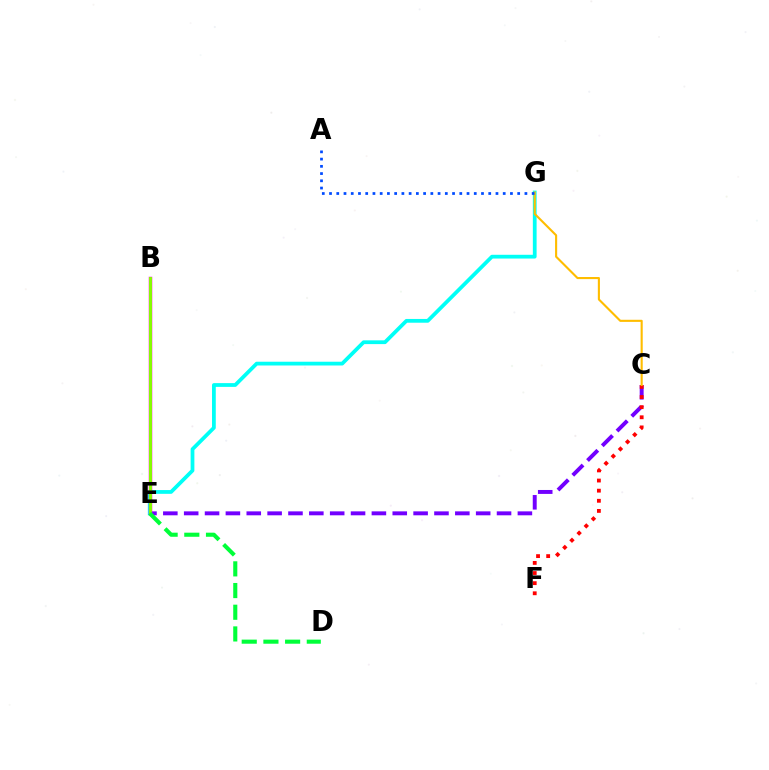{('C', 'E'): [{'color': '#7200ff', 'line_style': 'dashed', 'thickness': 2.83}], ('E', 'G'): [{'color': '#00fff6', 'line_style': 'solid', 'thickness': 2.71}], ('B', 'E'): [{'color': '#ff00cf', 'line_style': 'solid', 'thickness': 2.51}, {'color': '#84ff00', 'line_style': 'solid', 'thickness': 2.11}], ('C', 'F'): [{'color': '#ff0000', 'line_style': 'dotted', 'thickness': 2.75}], ('C', 'G'): [{'color': '#ffbd00', 'line_style': 'solid', 'thickness': 1.52}], ('D', 'E'): [{'color': '#00ff39', 'line_style': 'dashed', 'thickness': 2.95}], ('A', 'G'): [{'color': '#004bff', 'line_style': 'dotted', 'thickness': 1.97}]}